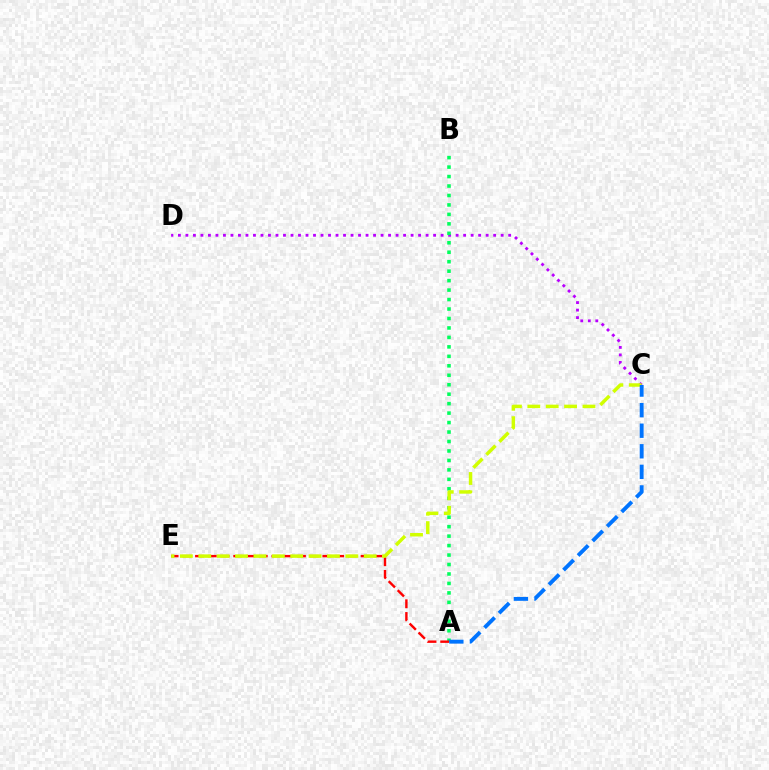{('C', 'D'): [{'color': '#b900ff', 'line_style': 'dotted', 'thickness': 2.04}], ('A', 'B'): [{'color': '#00ff5c', 'line_style': 'dotted', 'thickness': 2.57}], ('A', 'E'): [{'color': '#ff0000', 'line_style': 'dashed', 'thickness': 1.73}], ('C', 'E'): [{'color': '#d1ff00', 'line_style': 'dashed', 'thickness': 2.5}], ('A', 'C'): [{'color': '#0074ff', 'line_style': 'dashed', 'thickness': 2.79}]}